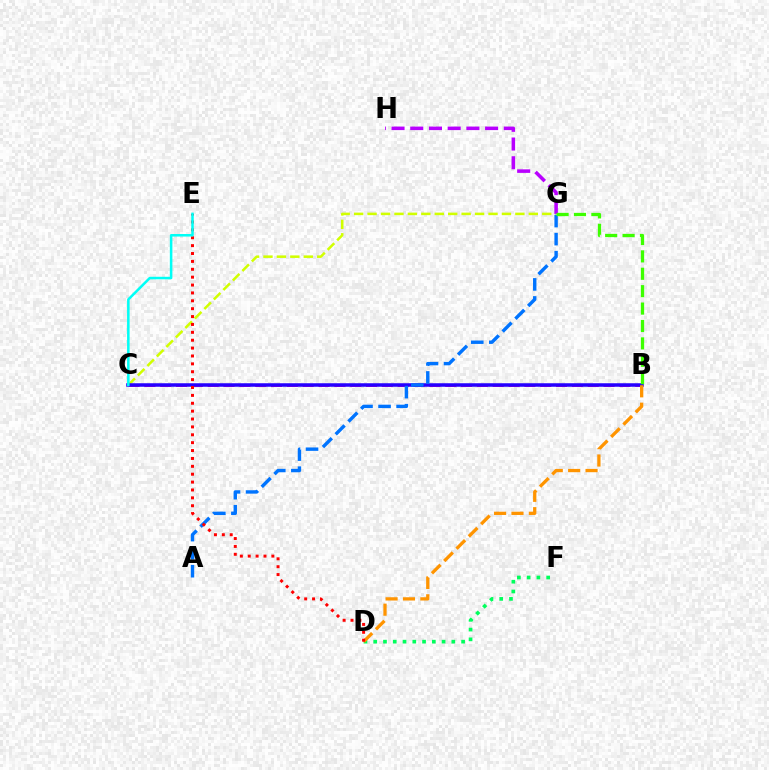{('C', 'G'): [{'color': '#d1ff00', 'line_style': 'dashed', 'thickness': 1.83}], ('G', 'H'): [{'color': '#b900ff', 'line_style': 'dashed', 'thickness': 2.54}], ('B', 'C'): [{'color': '#ff00ac', 'line_style': 'dashed', 'thickness': 2.15}, {'color': '#2500ff', 'line_style': 'solid', 'thickness': 2.53}], ('D', 'F'): [{'color': '#00ff5c', 'line_style': 'dotted', 'thickness': 2.65}], ('B', 'D'): [{'color': '#ff9400', 'line_style': 'dashed', 'thickness': 2.36}], ('A', 'G'): [{'color': '#0074ff', 'line_style': 'dashed', 'thickness': 2.45}], ('D', 'E'): [{'color': '#ff0000', 'line_style': 'dotted', 'thickness': 2.14}], ('C', 'E'): [{'color': '#00fff6', 'line_style': 'solid', 'thickness': 1.82}], ('B', 'G'): [{'color': '#3dff00', 'line_style': 'dashed', 'thickness': 2.36}]}